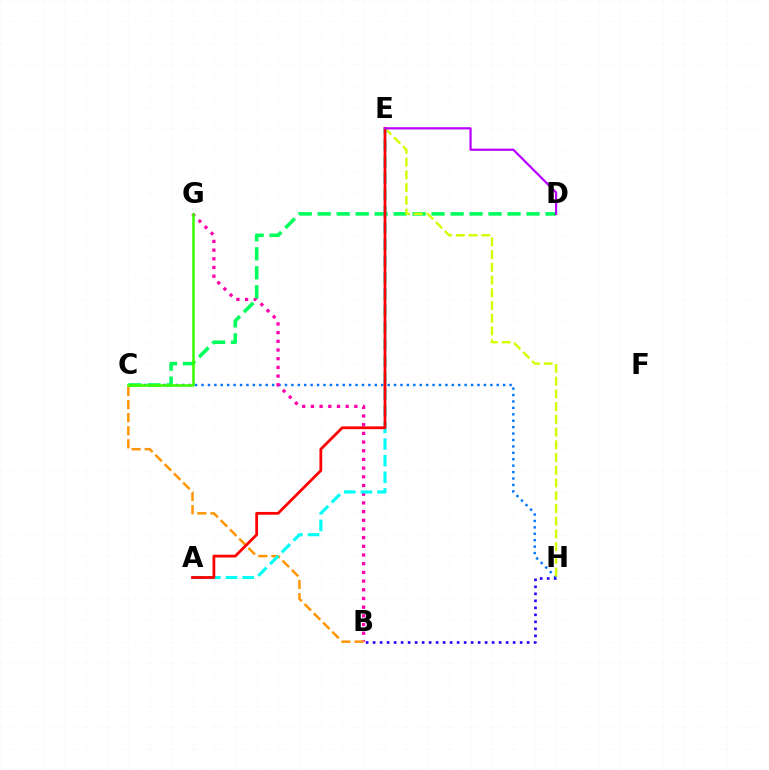{('C', 'H'): [{'color': '#0074ff', 'line_style': 'dotted', 'thickness': 1.74}], ('B', 'G'): [{'color': '#ff00ac', 'line_style': 'dotted', 'thickness': 2.36}], ('C', 'D'): [{'color': '#00ff5c', 'line_style': 'dashed', 'thickness': 2.58}], ('B', 'C'): [{'color': '#ff9400', 'line_style': 'dashed', 'thickness': 1.78}], ('C', 'G'): [{'color': '#3dff00', 'line_style': 'solid', 'thickness': 1.86}], ('B', 'H'): [{'color': '#2500ff', 'line_style': 'dotted', 'thickness': 1.9}], ('E', 'H'): [{'color': '#d1ff00', 'line_style': 'dashed', 'thickness': 1.73}], ('A', 'E'): [{'color': '#00fff6', 'line_style': 'dashed', 'thickness': 2.26}, {'color': '#ff0000', 'line_style': 'solid', 'thickness': 2.01}], ('D', 'E'): [{'color': '#b900ff', 'line_style': 'solid', 'thickness': 1.6}]}